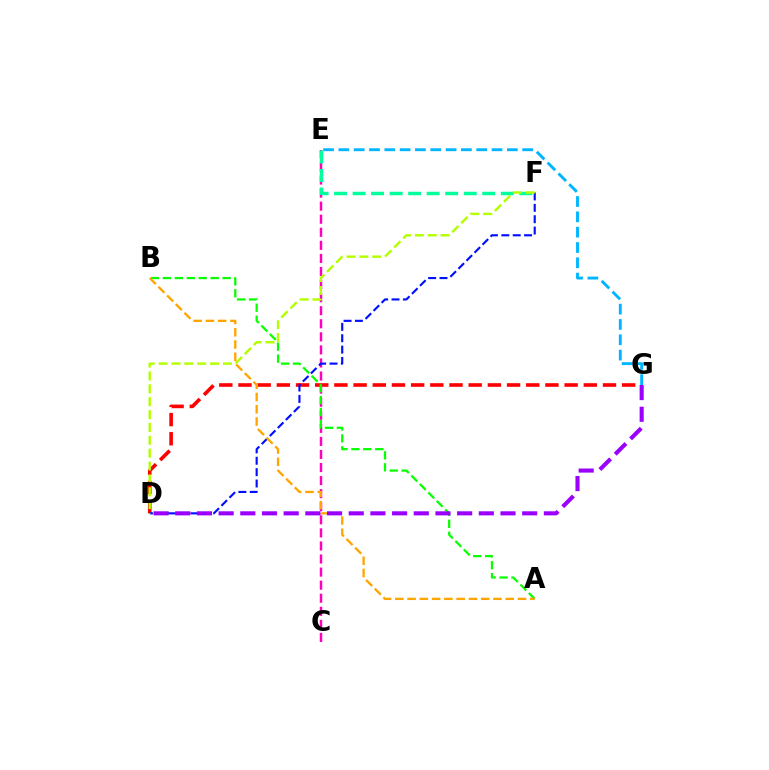{('D', 'G'): [{'color': '#ff0000', 'line_style': 'dashed', 'thickness': 2.61}, {'color': '#9b00ff', 'line_style': 'dashed', 'thickness': 2.95}], ('E', 'G'): [{'color': '#00b5ff', 'line_style': 'dashed', 'thickness': 2.08}], ('C', 'E'): [{'color': '#ff00bd', 'line_style': 'dashed', 'thickness': 1.78}], ('E', 'F'): [{'color': '#00ff9d', 'line_style': 'dashed', 'thickness': 2.52}], ('D', 'F'): [{'color': '#0010ff', 'line_style': 'dashed', 'thickness': 1.54}, {'color': '#b3ff00', 'line_style': 'dashed', 'thickness': 1.75}], ('A', 'B'): [{'color': '#08ff00', 'line_style': 'dashed', 'thickness': 1.62}, {'color': '#ffa500', 'line_style': 'dashed', 'thickness': 1.67}]}